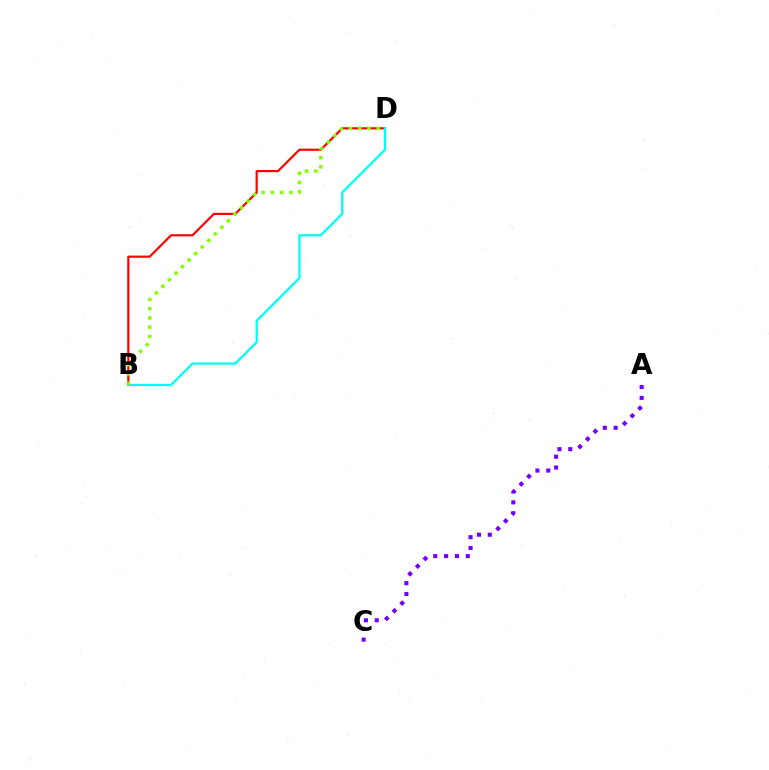{('A', 'C'): [{'color': '#7200ff', 'line_style': 'dotted', 'thickness': 2.95}], ('B', 'D'): [{'color': '#ff0000', 'line_style': 'solid', 'thickness': 1.57}, {'color': '#00fff6', 'line_style': 'solid', 'thickness': 1.64}, {'color': '#84ff00', 'line_style': 'dotted', 'thickness': 2.52}]}